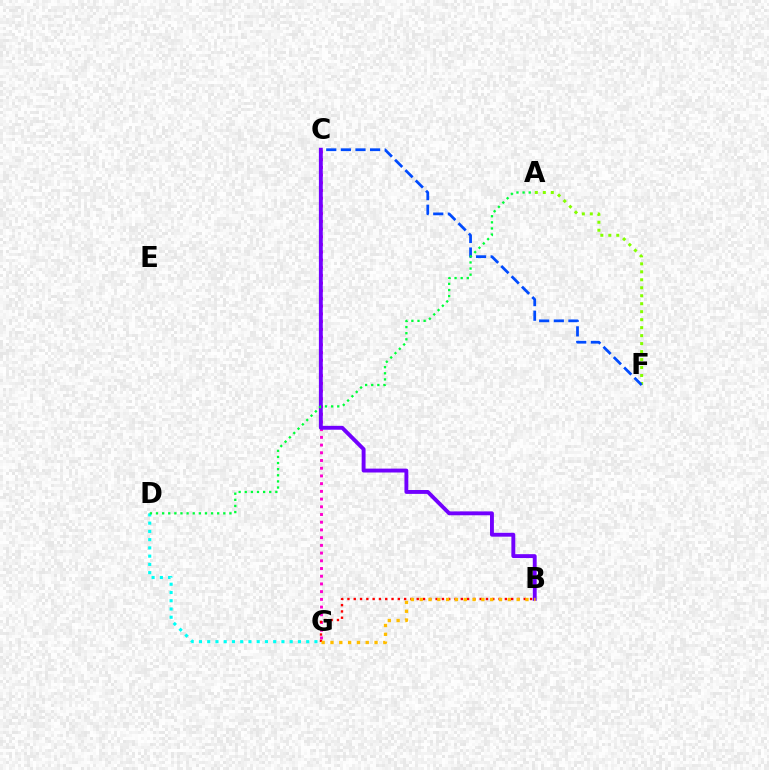{('D', 'G'): [{'color': '#00fff6', 'line_style': 'dotted', 'thickness': 2.24}], ('A', 'F'): [{'color': '#84ff00', 'line_style': 'dotted', 'thickness': 2.17}], ('C', 'F'): [{'color': '#004bff', 'line_style': 'dashed', 'thickness': 1.98}], ('C', 'G'): [{'color': '#ff00cf', 'line_style': 'dotted', 'thickness': 2.1}], ('B', 'G'): [{'color': '#ff0000', 'line_style': 'dotted', 'thickness': 1.71}, {'color': '#ffbd00', 'line_style': 'dotted', 'thickness': 2.39}], ('B', 'C'): [{'color': '#7200ff', 'line_style': 'solid', 'thickness': 2.8}], ('A', 'D'): [{'color': '#00ff39', 'line_style': 'dotted', 'thickness': 1.66}]}